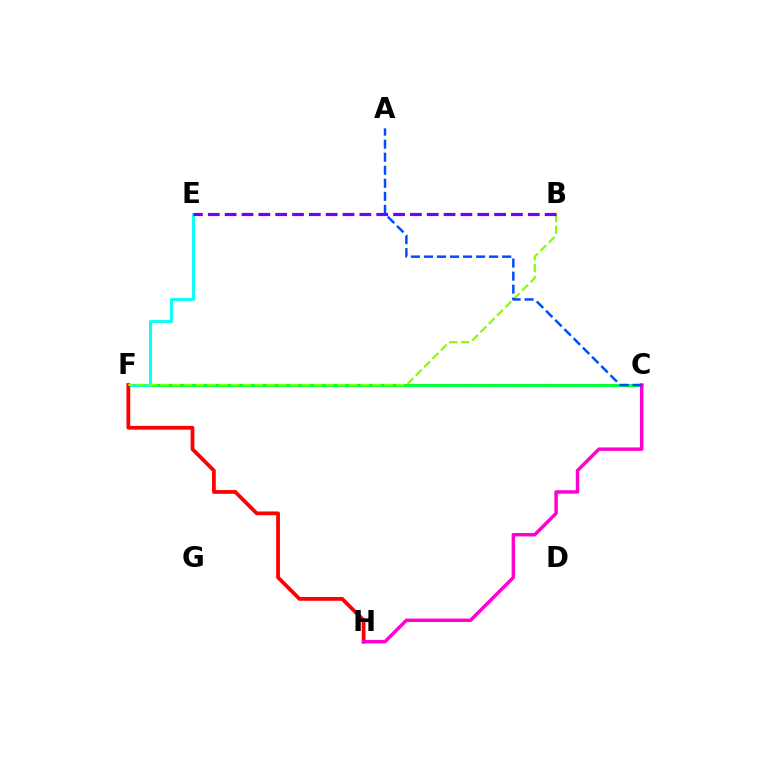{('C', 'F'): [{'color': '#ffbd00', 'line_style': 'dashed', 'thickness': 1.53}, {'color': '#00ff39', 'line_style': 'solid', 'thickness': 2.12}], ('E', 'F'): [{'color': '#00fff6', 'line_style': 'solid', 'thickness': 2.05}], ('F', 'H'): [{'color': '#ff0000', 'line_style': 'solid', 'thickness': 2.71}], ('C', 'H'): [{'color': '#ff00cf', 'line_style': 'solid', 'thickness': 2.49}], ('B', 'F'): [{'color': '#84ff00', 'line_style': 'dashed', 'thickness': 1.6}], ('A', 'C'): [{'color': '#004bff', 'line_style': 'dashed', 'thickness': 1.77}], ('B', 'E'): [{'color': '#7200ff', 'line_style': 'dashed', 'thickness': 2.29}]}